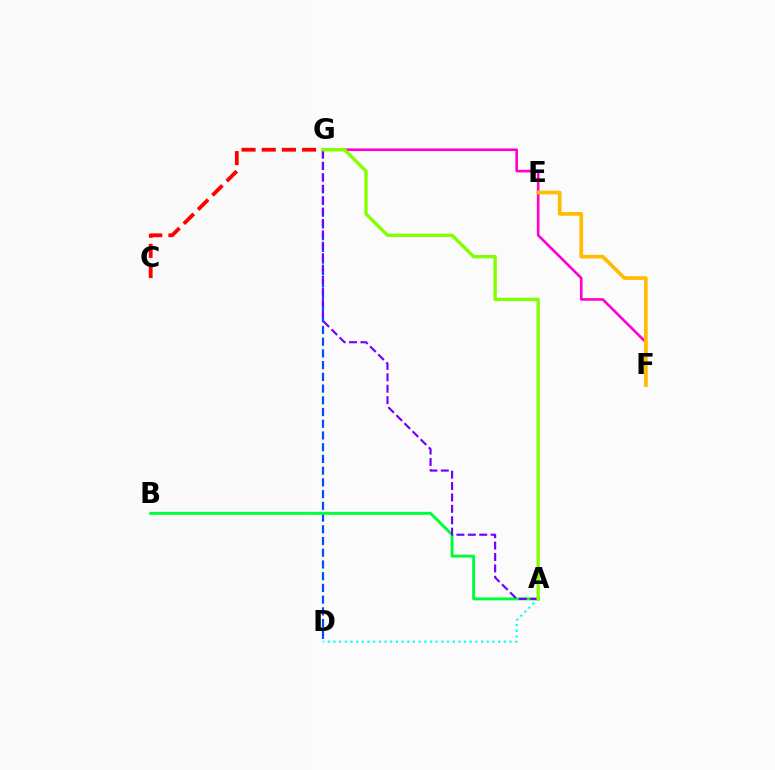{('D', 'G'): [{'color': '#004bff', 'line_style': 'dashed', 'thickness': 1.59}], ('F', 'G'): [{'color': '#ff00cf', 'line_style': 'solid', 'thickness': 1.9}], ('E', 'F'): [{'color': '#ffbd00', 'line_style': 'solid', 'thickness': 2.66}], ('A', 'D'): [{'color': '#00fff6', 'line_style': 'dotted', 'thickness': 1.54}], ('A', 'B'): [{'color': '#00ff39', 'line_style': 'solid', 'thickness': 2.12}], ('C', 'G'): [{'color': '#ff0000', 'line_style': 'dashed', 'thickness': 2.74}], ('A', 'G'): [{'color': '#7200ff', 'line_style': 'dashed', 'thickness': 1.55}, {'color': '#84ff00', 'line_style': 'solid', 'thickness': 2.43}]}